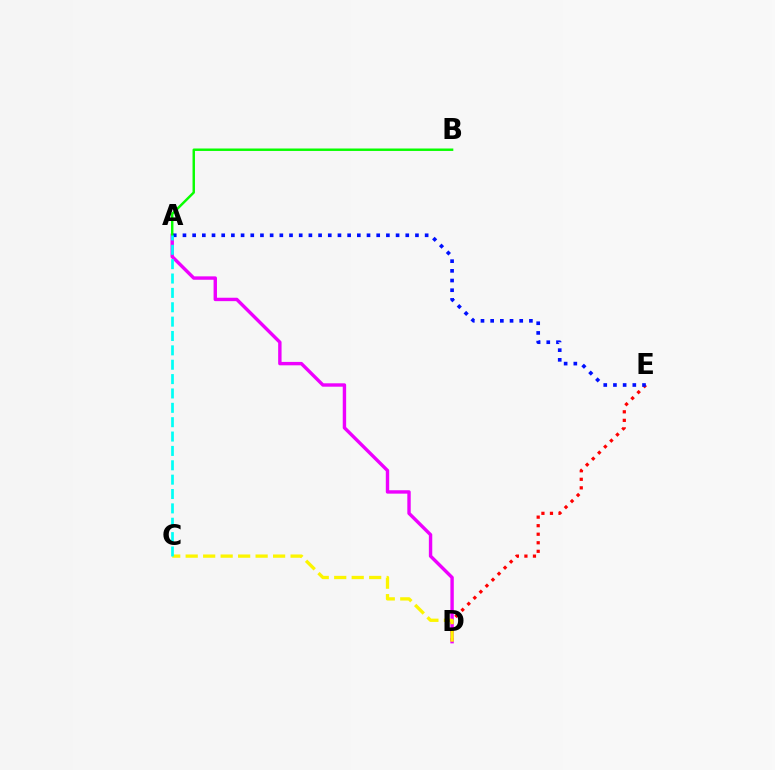{('D', 'E'): [{'color': '#ff0000', 'line_style': 'dotted', 'thickness': 2.32}], ('A', 'D'): [{'color': '#ee00ff', 'line_style': 'solid', 'thickness': 2.45}], ('A', 'E'): [{'color': '#0010ff', 'line_style': 'dotted', 'thickness': 2.63}], ('A', 'B'): [{'color': '#08ff00', 'line_style': 'solid', 'thickness': 1.76}], ('C', 'D'): [{'color': '#fcf500', 'line_style': 'dashed', 'thickness': 2.38}], ('A', 'C'): [{'color': '#00fff6', 'line_style': 'dashed', 'thickness': 1.95}]}